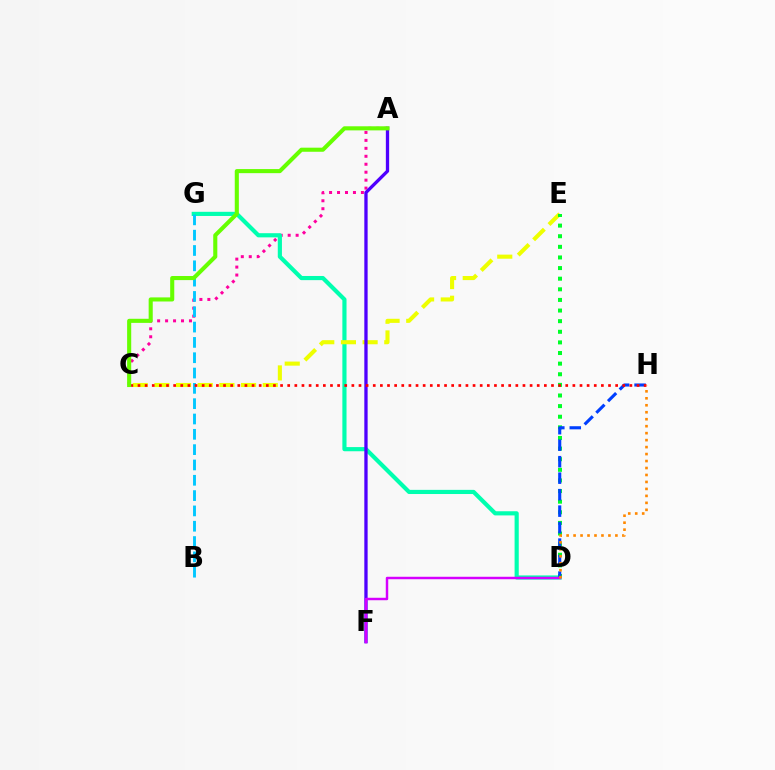{('A', 'C'): [{'color': '#ff00a0', 'line_style': 'dotted', 'thickness': 2.16}, {'color': '#66ff00', 'line_style': 'solid', 'thickness': 2.94}], ('D', 'G'): [{'color': '#00ffaf', 'line_style': 'solid', 'thickness': 2.99}], ('C', 'E'): [{'color': '#eeff00', 'line_style': 'dashed', 'thickness': 2.94}], ('D', 'E'): [{'color': '#00ff27', 'line_style': 'dotted', 'thickness': 2.88}], ('D', 'H'): [{'color': '#003fff', 'line_style': 'dashed', 'thickness': 2.24}, {'color': '#ff8800', 'line_style': 'dotted', 'thickness': 1.89}], ('B', 'G'): [{'color': '#00c7ff', 'line_style': 'dashed', 'thickness': 2.08}], ('A', 'F'): [{'color': '#4f00ff', 'line_style': 'solid', 'thickness': 2.38}], ('D', 'F'): [{'color': '#d600ff', 'line_style': 'solid', 'thickness': 1.77}], ('C', 'H'): [{'color': '#ff0000', 'line_style': 'dotted', 'thickness': 1.94}]}